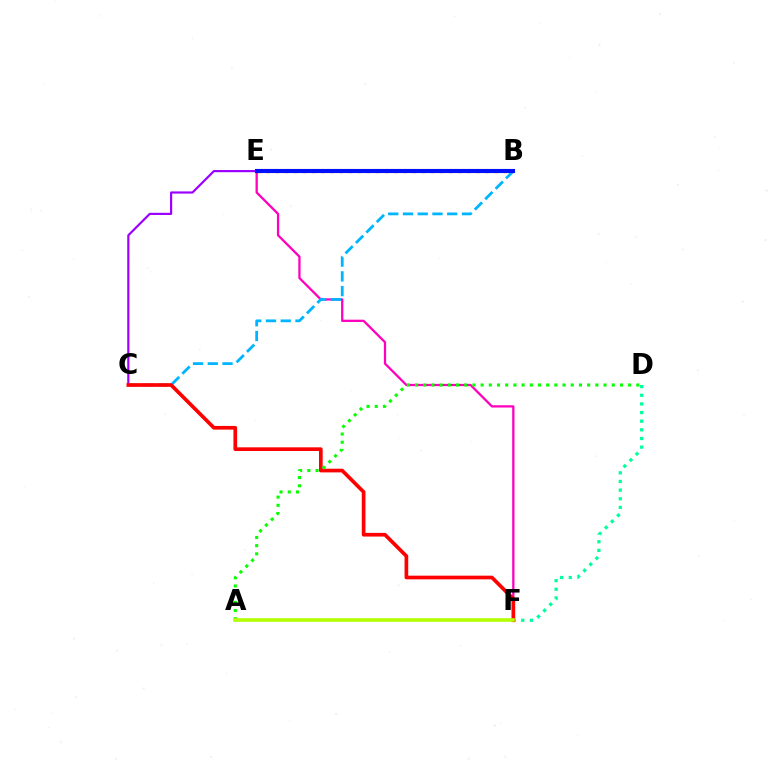{('D', 'F'): [{'color': '#00ff9d', 'line_style': 'dotted', 'thickness': 2.35}], ('C', 'E'): [{'color': '#9b00ff', 'line_style': 'solid', 'thickness': 1.57}], ('B', 'E'): [{'color': '#ffa500', 'line_style': 'dotted', 'thickness': 2.48}, {'color': '#0010ff', 'line_style': 'solid', 'thickness': 2.95}], ('E', 'F'): [{'color': '#ff00bd', 'line_style': 'solid', 'thickness': 1.64}], ('B', 'C'): [{'color': '#00b5ff', 'line_style': 'dashed', 'thickness': 2.0}], ('C', 'F'): [{'color': '#ff0000', 'line_style': 'solid', 'thickness': 2.65}], ('A', 'D'): [{'color': '#08ff00', 'line_style': 'dotted', 'thickness': 2.23}], ('A', 'F'): [{'color': '#b3ff00', 'line_style': 'solid', 'thickness': 2.58}]}